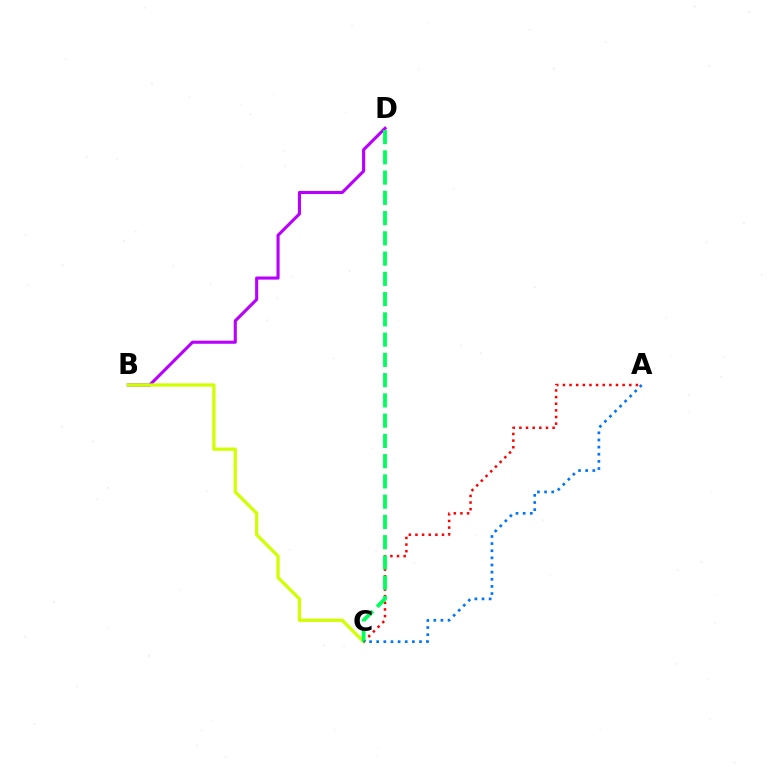{('B', 'D'): [{'color': '#b900ff', 'line_style': 'solid', 'thickness': 2.23}], ('B', 'C'): [{'color': '#d1ff00', 'line_style': 'solid', 'thickness': 2.34}], ('A', 'C'): [{'color': '#ff0000', 'line_style': 'dotted', 'thickness': 1.8}, {'color': '#0074ff', 'line_style': 'dotted', 'thickness': 1.94}], ('C', 'D'): [{'color': '#00ff5c', 'line_style': 'dashed', 'thickness': 2.75}]}